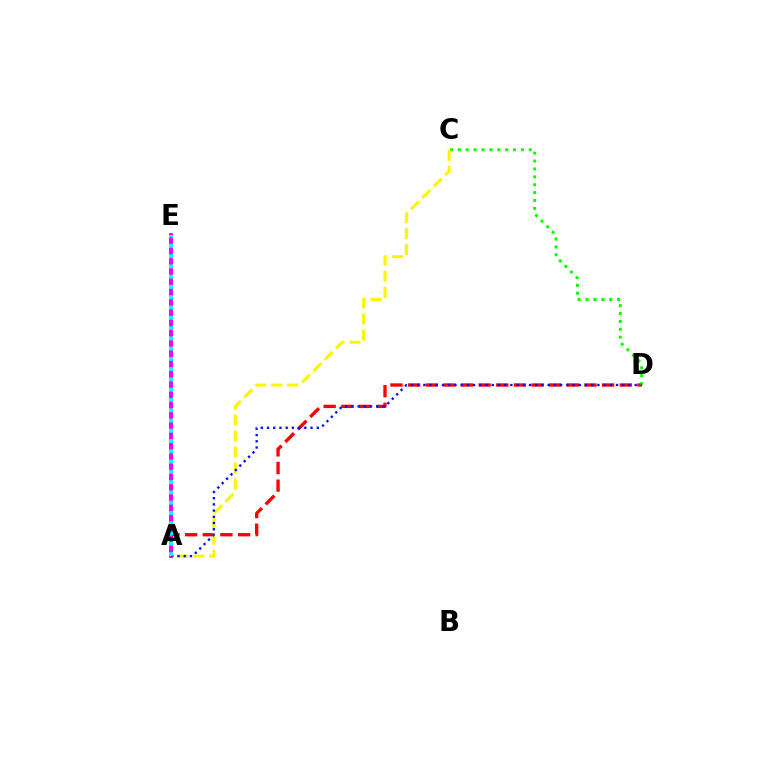{('A', 'D'): [{'color': '#ff0000', 'line_style': 'dashed', 'thickness': 2.4}, {'color': '#0010ff', 'line_style': 'dotted', 'thickness': 1.69}], ('C', 'D'): [{'color': '#08ff00', 'line_style': 'dotted', 'thickness': 2.14}], ('A', 'E'): [{'color': '#ee00ff', 'line_style': 'solid', 'thickness': 2.79}, {'color': '#00fff6', 'line_style': 'dotted', 'thickness': 2.79}], ('A', 'C'): [{'color': '#fcf500', 'line_style': 'dashed', 'thickness': 2.17}]}